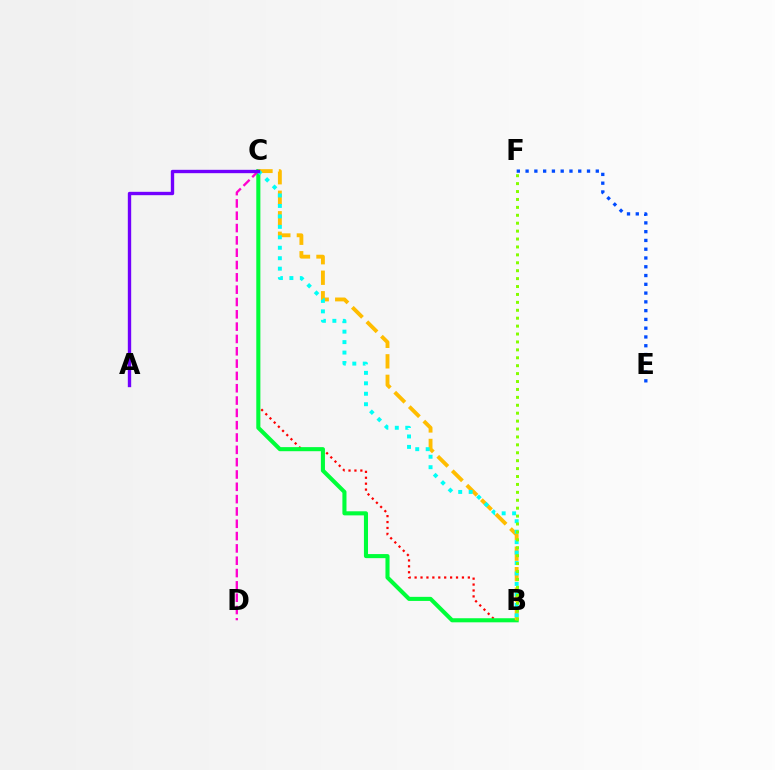{('B', 'C'): [{'color': '#ff0000', 'line_style': 'dotted', 'thickness': 1.61}, {'color': '#00ff39', 'line_style': 'solid', 'thickness': 2.94}, {'color': '#ffbd00', 'line_style': 'dashed', 'thickness': 2.79}, {'color': '#00fff6', 'line_style': 'dotted', 'thickness': 2.84}], ('C', 'D'): [{'color': '#ff00cf', 'line_style': 'dashed', 'thickness': 1.67}], ('A', 'C'): [{'color': '#7200ff', 'line_style': 'solid', 'thickness': 2.42}], ('B', 'F'): [{'color': '#84ff00', 'line_style': 'dotted', 'thickness': 2.15}], ('E', 'F'): [{'color': '#004bff', 'line_style': 'dotted', 'thickness': 2.38}]}